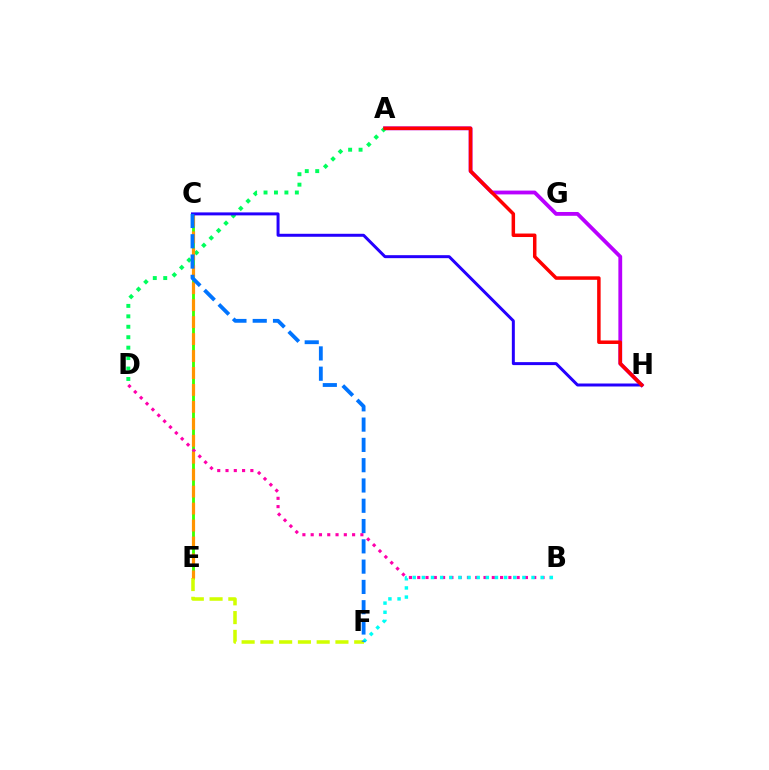{('C', 'E'): [{'color': '#3dff00', 'line_style': 'solid', 'thickness': 2.04}, {'color': '#ff9400', 'line_style': 'dashed', 'thickness': 2.3}], ('A', 'H'): [{'color': '#b900ff', 'line_style': 'solid', 'thickness': 2.74}, {'color': '#ff0000', 'line_style': 'solid', 'thickness': 2.51}], ('A', 'D'): [{'color': '#00ff5c', 'line_style': 'dotted', 'thickness': 2.84}], ('E', 'F'): [{'color': '#d1ff00', 'line_style': 'dashed', 'thickness': 2.55}], ('B', 'D'): [{'color': '#ff00ac', 'line_style': 'dotted', 'thickness': 2.25}], ('C', 'H'): [{'color': '#2500ff', 'line_style': 'solid', 'thickness': 2.15}], ('B', 'F'): [{'color': '#00fff6', 'line_style': 'dotted', 'thickness': 2.48}], ('C', 'F'): [{'color': '#0074ff', 'line_style': 'dashed', 'thickness': 2.76}]}